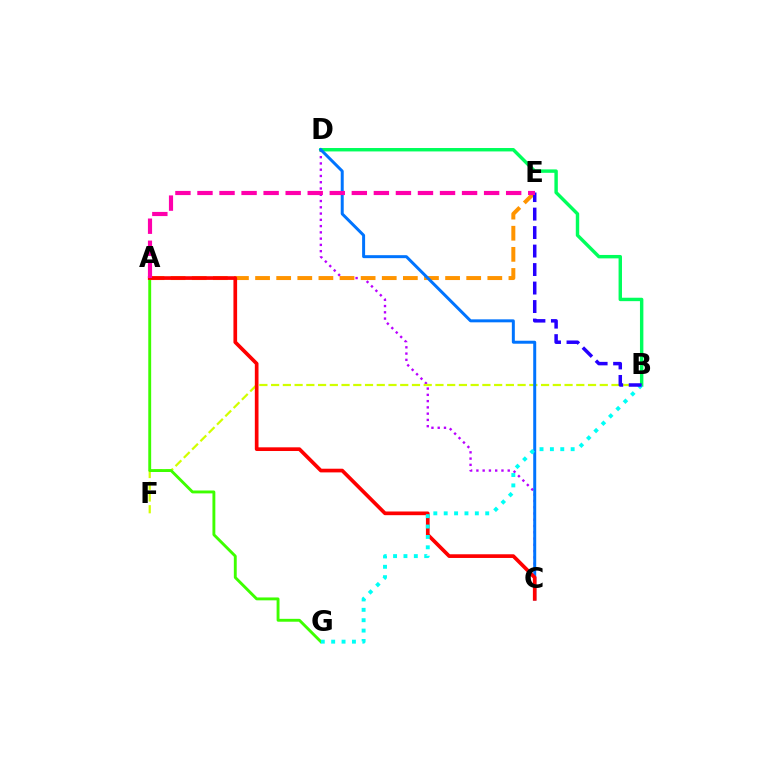{('C', 'D'): [{'color': '#b900ff', 'line_style': 'dotted', 'thickness': 1.7}, {'color': '#0074ff', 'line_style': 'solid', 'thickness': 2.15}], ('B', 'F'): [{'color': '#d1ff00', 'line_style': 'dashed', 'thickness': 1.59}], ('B', 'D'): [{'color': '#00ff5c', 'line_style': 'solid', 'thickness': 2.46}], ('A', 'G'): [{'color': '#3dff00', 'line_style': 'solid', 'thickness': 2.08}], ('A', 'E'): [{'color': '#ff9400', 'line_style': 'dashed', 'thickness': 2.87}, {'color': '#ff00ac', 'line_style': 'dashed', 'thickness': 3.0}], ('A', 'C'): [{'color': '#ff0000', 'line_style': 'solid', 'thickness': 2.65}], ('B', 'G'): [{'color': '#00fff6', 'line_style': 'dotted', 'thickness': 2.82}], ('B', 'E'): [{'color': '#2500ff', 'line_style': 'dashed', 'thickness': 2.51}]}